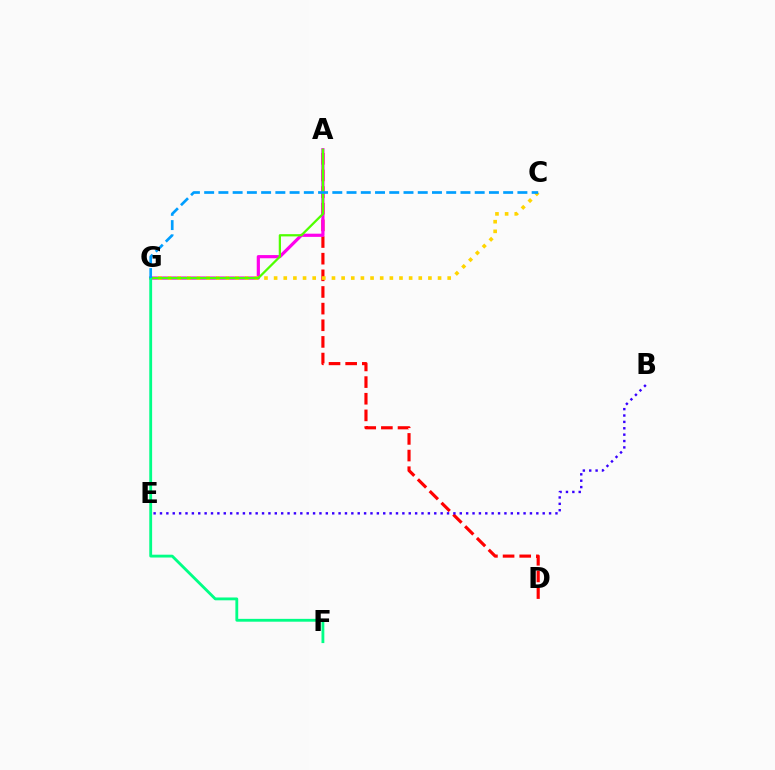{('A', 'D'): [{'color': '#ff0000', 'line_style': 'dashed', 'thickness': 2.26}], ('A', 'G'): [{'color': '#ff00ed', 'line_style': 'solid', 'thickness': 2.29}, {'color': '#4fff00', 'line_style': 'solid', 'thickness': 1.62}], ('B', 'E'): [{'color': '#3700ff', 'line_style': 'dotted', 'thickness': 1.73}], ('C', 'G'): [{'color': '#ffd500', 'line_style': 'dotted', 'thickness': 2.62}, {'color': '#009eff', 'line_style': 'dashed', 'thickness': 1.93}], ('F', 'G'): [{'color': '#00ff86', 'line_style': 'solid', 'thickness': 2.04}]}